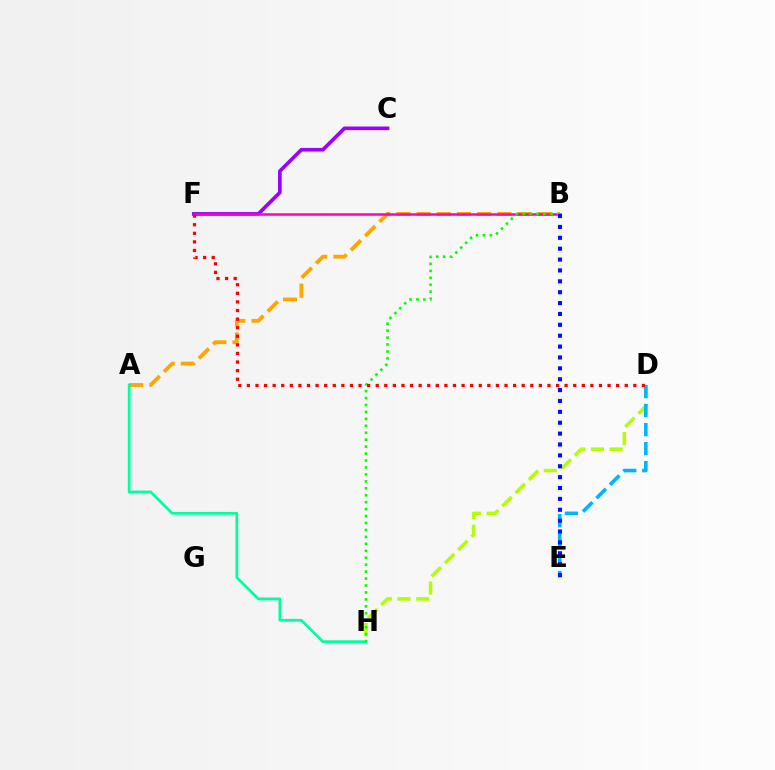{('D', 'H'): [{'color': '#b3ff00', 'line_style': 'dashed', 'thickness': 2.54}], ('A', 'B'): [{'color': '#ffa500', 'line_style': 'dashed', 'thickness': 2.74}], ('C', 'F'): [{'color': '#9b00ff', 'line_style': 'solid', 'thickness': 2.62}], ('D', 'E'): [{'color': '#00b5ff', 'line_style': 'dashed', 'thickness': 2.58}], ('A', 'H'): [{'color': '#00ff9d', 'line_style': 'solid', 'thickness': 1.97}], ('B', 'F'): [{'color': '#ff00bd', 'line_style': 'solid', 'thickness': 1.81}], ('B', 'H'): [{'color': '#08ff00', 'line_style': 'dotted', 'thickness': 1.89}], ('D', 'F'): [{'color': '#ff0000', 'line_style': 'dotted', 'thickness': 2.33}], ('B', 'E'): [{'color': '#0010ff', 'line_style': 'dotted', 'thickness': 2.96}]}